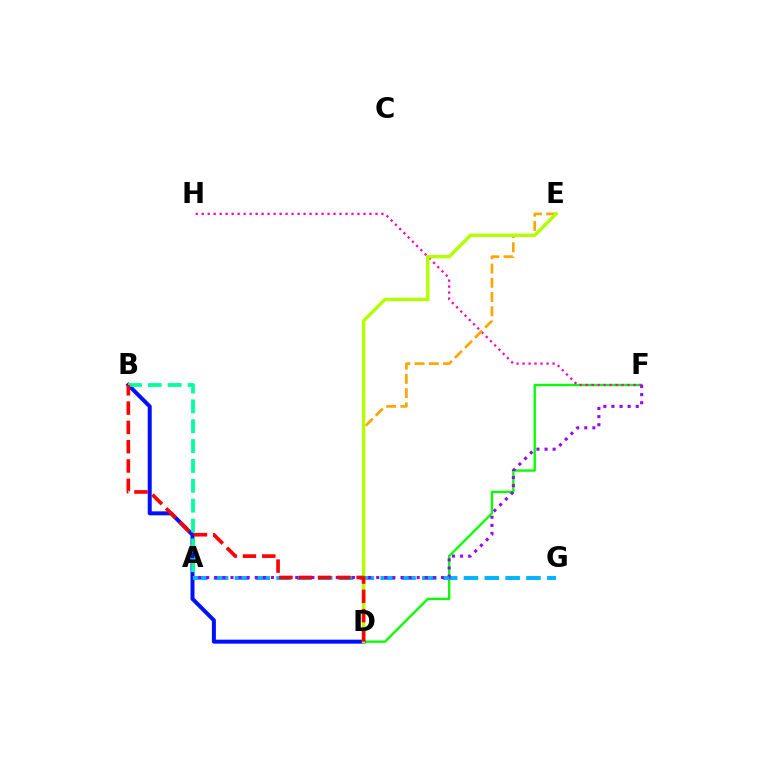{('D', 'F'): [{'color': '#08ff00', 'line_style': 'solid', 'thickness': 1.7}], ('B', 'D'): [{'color': '#0010ff', 'line_style': 'solid', 'thickness': 2.87}, {'color': '#ff0000', 'line_style': 'dashed', 'thickness': 2.62}], ('A', 'G'): [{'color': '#00b5ff', 'line_style': 'dashed', 'thickness': 2.83}], ('F', 'H'): [{'color': '#ff00bd', 'line_style': 'dotted', 'thickness': 1.63}], ('A', 'F'): [{'color': '#9b00ff', 'line_style': 'dotted', 'thickness': 2.2}], ('D', 'E'): [{'color': '#ffa500', 'line_style': 'dashed', 'thickness': 1.93}, {'color': '#b3ff00', 'line_style': 'solid', 'thickness': 2.47}], ('A', 'B'): [{'color': '#00ff9d', 'line_style': 'dashed', 'thickness': 2.7}]}